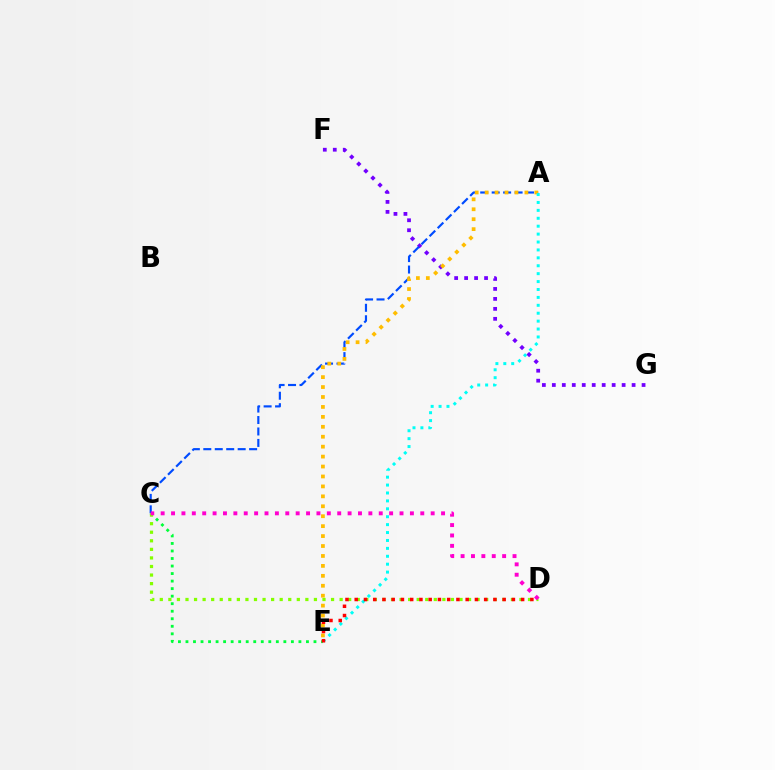{('F', 'G'): [{'color': '#7200ff', 'line_style': 'dotted', 'thickness': 2.71}], ('A', 'C'): [{'color': '#004bff', 'line_style': 'dashed', 'thickness': 1.56}], ('C', 'E'): [{'color': '#00ff39', 'line_style': 'dotted', 'thickness': 2.05}], ('C', 'D'): [{'color': '#84ff00', 'line_style': 'dotted', 'thickness': 2.33}, {'color': '#ff00cf', 'line_style': 'dotted', 'thickness': 2.82}], ('A', 'E'): [{'color': '#ffbd00', 'line_style': 'dotted', 'thickness': 2.7}, {'color': '#00fff6', 'line_style': 'dotted', 'thickness': 2.15}], ('D', 'E'): [{'color': '#ff0000', 'line_style': 'dotted', 'thickness': 2.51}]}